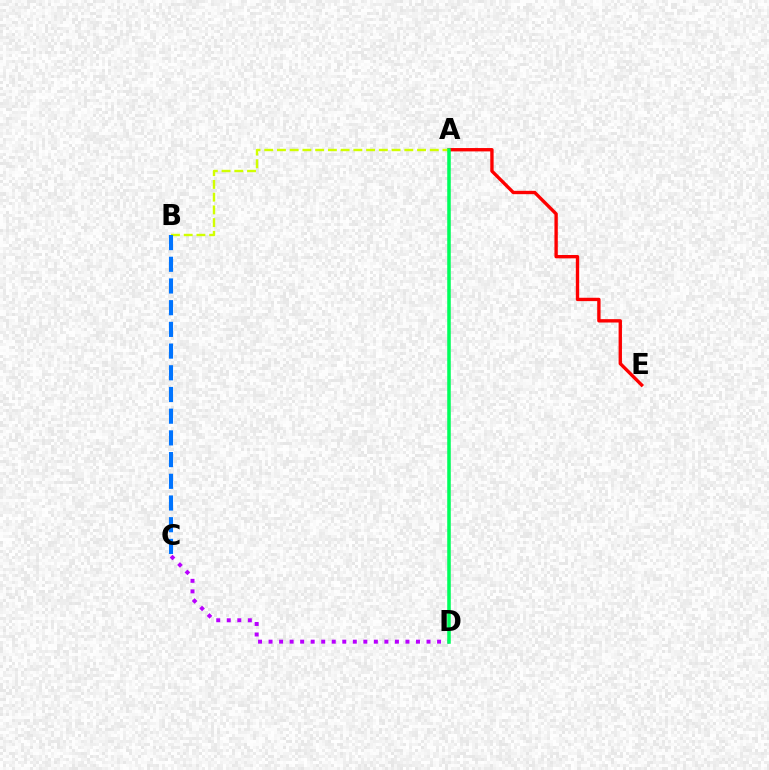{('A', 'E'): [{'color': '#ff0000', 'line_style': 'solid', 'thickness': 2.42}], ('A', 'B'): [{'color': '#d1ff00', 'line_style': 'dashed', 'thickness': 1.73}], ('C', 'D'): [{'color': '#b900ff', 'line_style': 'dotted', 'thickness': 2.86}], ('B', 'C'): [{'color': '#0074ff', 'line_style': 'dashed', 'thickness': 2.95}], ('A', 'D'): [{'color': '#00ff5c', 'line_style': 'solid', 'thickness': 2.55}]}